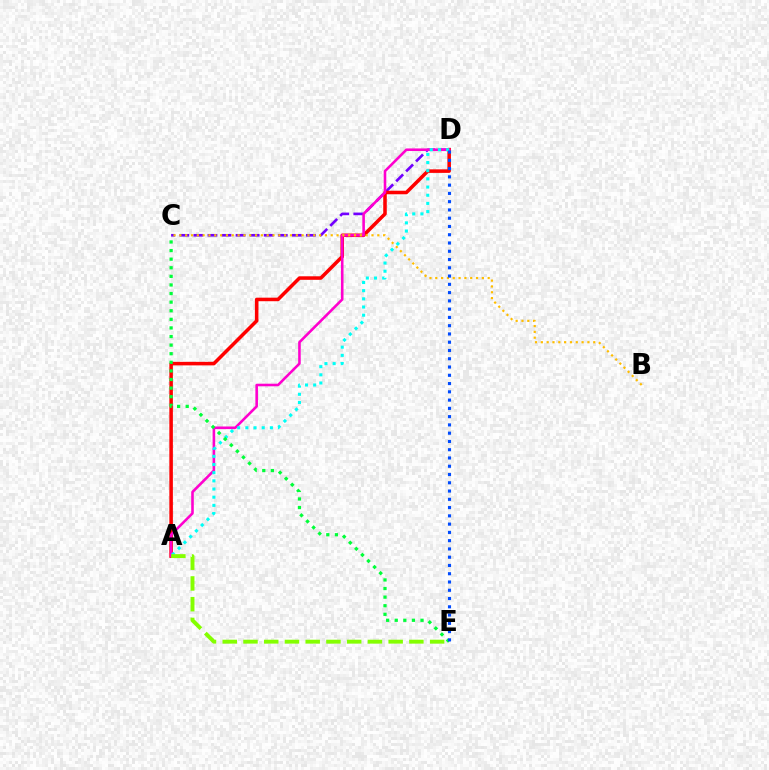{('C', 'D'): [{'color': '#7200ff', 'line_style': 'dashed', 'thickness': 1.91}], ('A', 'D'): [{'color': '#ff0000', 'line_style': 'solid', 'thickness': 2.55}, {'color': '#ff00cf', 'line_style': 'solid', 'thickness': 1.86}, {'color': '#00fff6', 'line_style': 'dotted', 'thickness': 2.22}], ('B', 'C'): [{'color': '#ffbd00', 'line_style': 'dotted', 'thickness': 1.58}], ('C', 'E'): [{'color': '#00ff39', 'line_style': 'dotted', 'thickness': 2.34}], ('A', 'E'): [{'color': '#84ff00', 'line_style': 'dashed', 'thickness': 2.82}], ('D', 'E'): [{'color': '#004bff', 'line_style': 'dotted', 'thickness': 2.25}]}